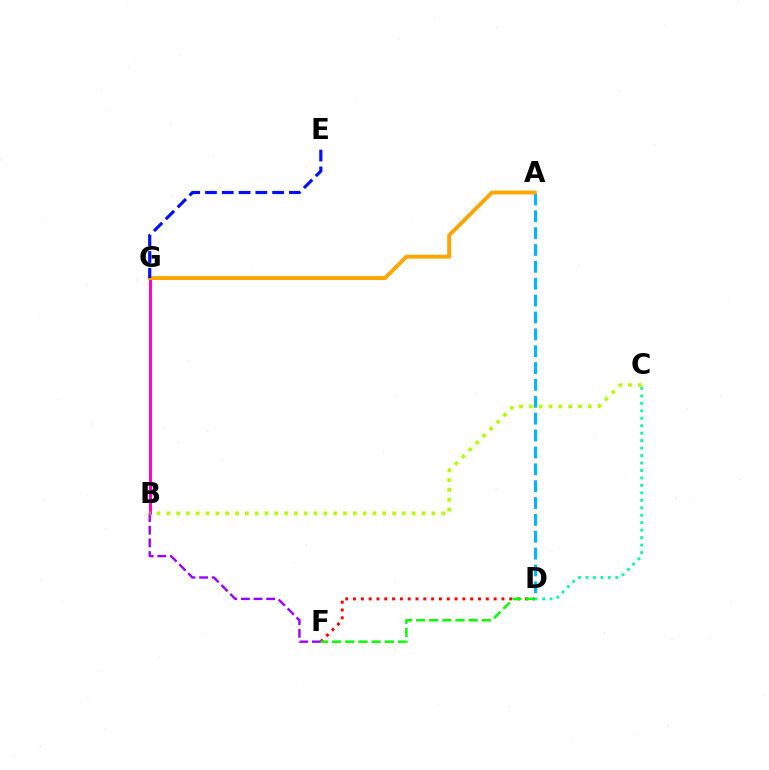{('A', 'D'): [{'color': '#00b5ff', 'line_style': 'dashed', 'thickness': 2.29}], ('D', 'F'): [{'color': '#ff0000', 'line_style': 'dotted', 'thickness': 2.12}, {'color': '#08ff00', 'line_style': 'dashed', 'thickness': 1.79}], ('B', 'F'): [{'color': '#9b00ff', 'line_style': 'dashed', 'thickness': 1.72}], ('B', 'G'): [{'color': '#ff00bd', 'line_style': 'solid', 'thickness': 2.11}], ('C', 'D'): [{'color': '#00ff9d', 'line_style': 'dotted', 'thickness': 2.03}], ('A', 'G'): [{'color': '#ffa500', 'line_style': 'solid', 'thickness': 2.81}], ('B', 'C'): [{'color': '#b3ff00', 'line_style': 'dotted', 'thickness': 2.67}], ('E', 'G'): [{'color': '#0010ff', 'line_style': 'dashed', 'thickness': 2.28}]}